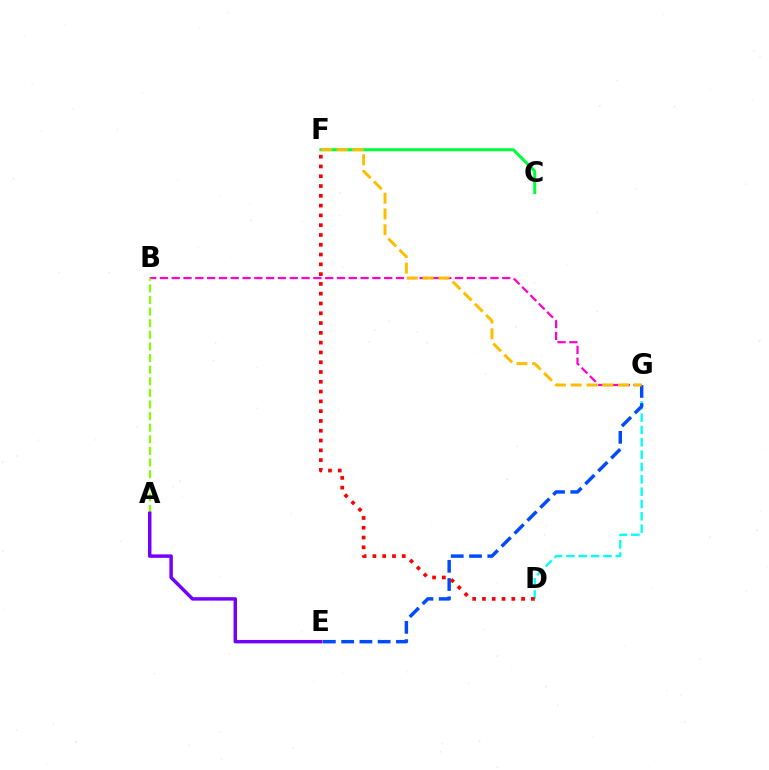{('C', 'F'): [{'color': '#00ff39', 'line_style': 'solid', 'thickness': 2.16}], ('D', 'G'): [{'color': '#00fff6', 'line_style': 'dashed', 'thickness': 1.68}], ('E', 'G'): [{'color': '#004bff', 'line_style': 'dashed', 'thickness': 2.48}], ('B', 'G'): [{'color': '#ff00cf', 'line_style': 'dashed', 'thickness': 1.6}], ('A', 'B'): [{'color': '#84ff00', 'line_style': 'dashed', 'thickness': 1.58}], ('F', 'G'): [{'color': '#ffbd00', 'line_style': 'dashed', 'thickness': 2.14}], ('A', 'E'): [{'color': '#7200ff', 'line_style': 'solid', 'thickness': 2.48}], ('D', 'F'): [{'color': '#ff0000', 'line_style': 'dotted', 'thickness': 2.66}]}